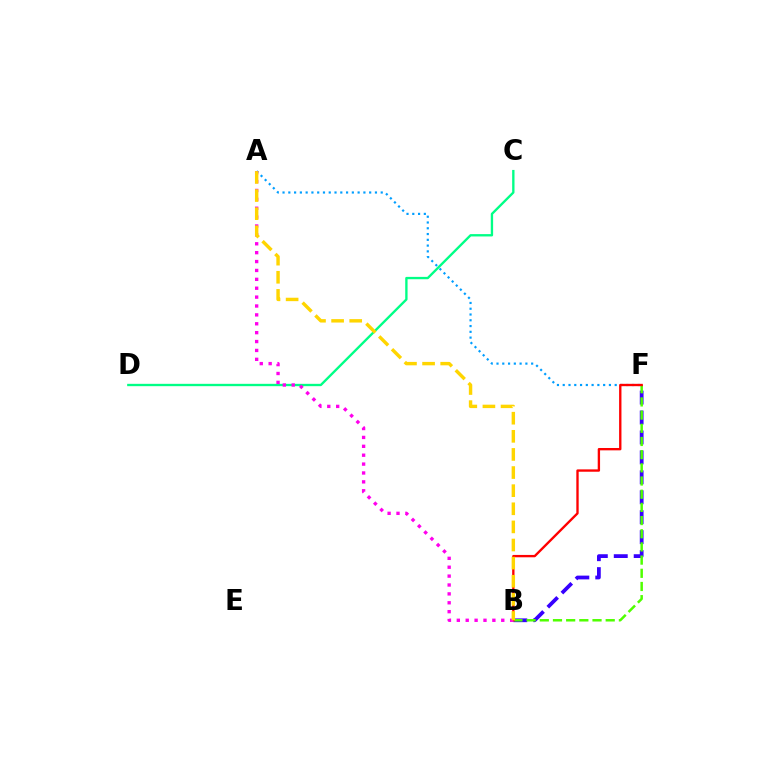{('B', 'F'): [{'color': '#3700ff', 'line_style': 'dashed', 'thickness': 2.71}, {'color': '#4fff00', 'line_style': 'dashed', 'thickness': 1.79}, {'color': '#ff0000', 'line_style': 'solid', 'thickness': 1.69}], ('A', 'F'): [{'color': '#009eff', 'line_style': 'dotted', 'thickness': 1.57}], ('C', 'D'): [{'color': '#00ff86', 'line_style': 'solid', 'thickness': 1.69}], ('A', 'B'): [{'color': '#ff00ed', 'line_style': 'dotted', 'thickness': 2.41}, {'color': '#ffd500', 'line_style': 'dashed', 'thickness': 2.46}]}